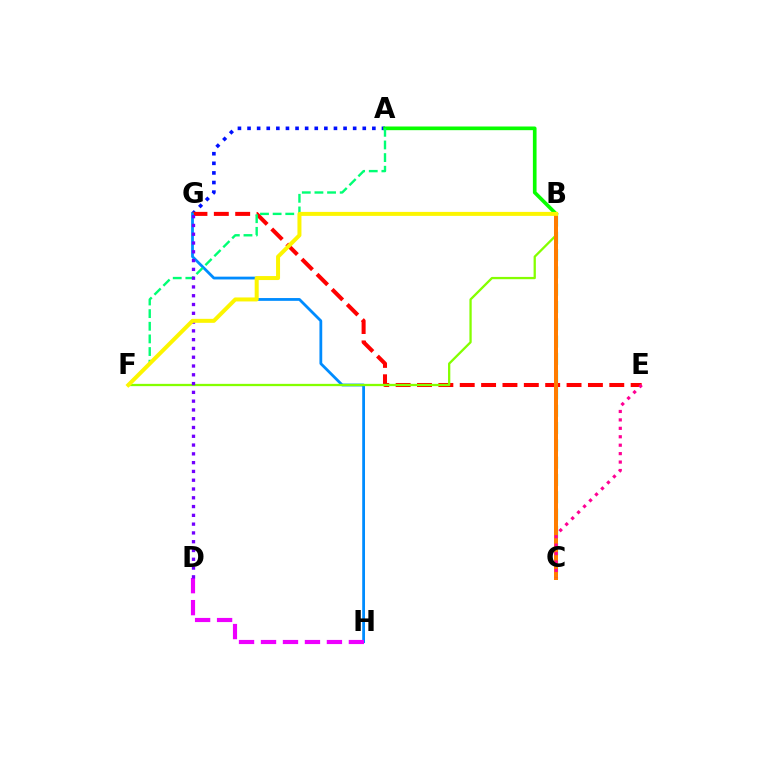{('A', 'G'): [{'color': '#0010ff', 'line_style': 'dotted', 'thickness': 2.61}], ('B', 'C'): [{'color': '#00fff6', 'line_style': 'dashed', 'thickness': 2.35}, {'color': '#ff7c00', 'line_style': 'solid', 'thickness': 2.87}], ('E', 'G'): [{'color': '#ff0000', 'line_style': 'dashed', 'thickness': 2.9}], ('A', 'B'): [{'color': '#08ff00', 'line_style': 'solid', 'thickness': 2.64}], ('G', 'H'): [{'color': '#008cff', 'line_style': 'solid', 'thickness': 2.01}], ('B', 'F'): [{'color': '#84ff00', 'line_style': 'solid', 'thickness': 1.64}, {'color': '#fcf500', 'line_style': 'solid', 'thickness': 2.87}], ('D', 'H'): [{'color': '#ee00ff', 'line_style': 'dashed', 'thickness': 2.99}], ('A', 'F'): [{'color': '#00ff74', 'line_style': 'dashed', 'thickness': 1.72}], ('D', 'G'): [{'color': '#7200ff', 'line_style': 'dotted', 'thickness': 2.39}], ('C', 'E'): [{'color': '#ff0094', 'line_style': 'dotted', 'thickness': 2.29}]}